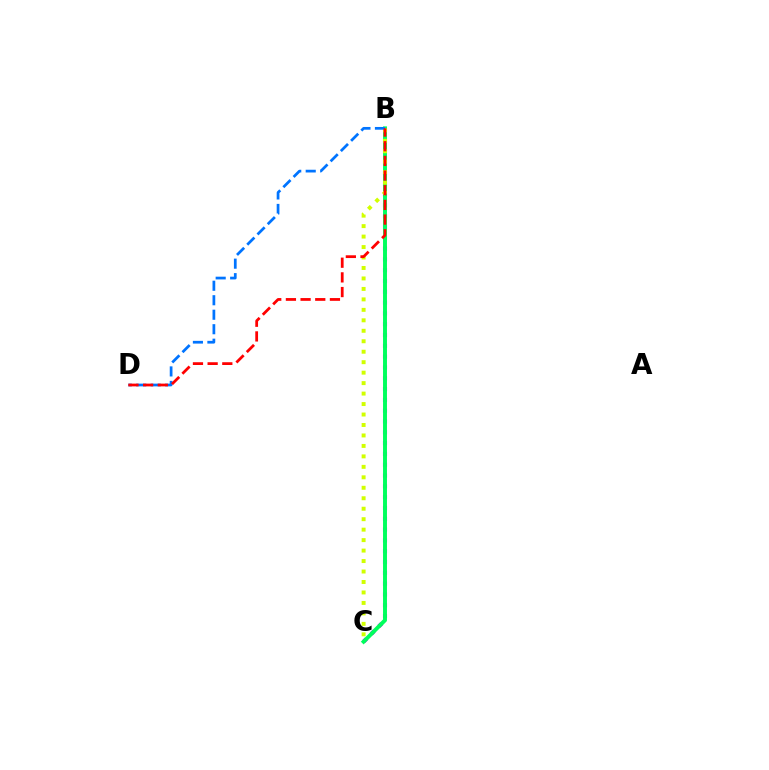{('B', 'C'): [{'color': '#b900ff', 'line_style': 'dotted', 'thickness': 2.94}, {'color': '#00ff5c', 'line_style': 'solid', 'thickness': 2.83}, {'color': '#d1ff00', 'line_style': 'dotted', 'thickness': 2.84}], ('B', 'D'): [{'color': '#0074ff', 'line_style': 'dashed', 'thickness': 1.97}, {'color': '#ff0000', 'line_style': 'dashed', 'thickness': 1.99}]}